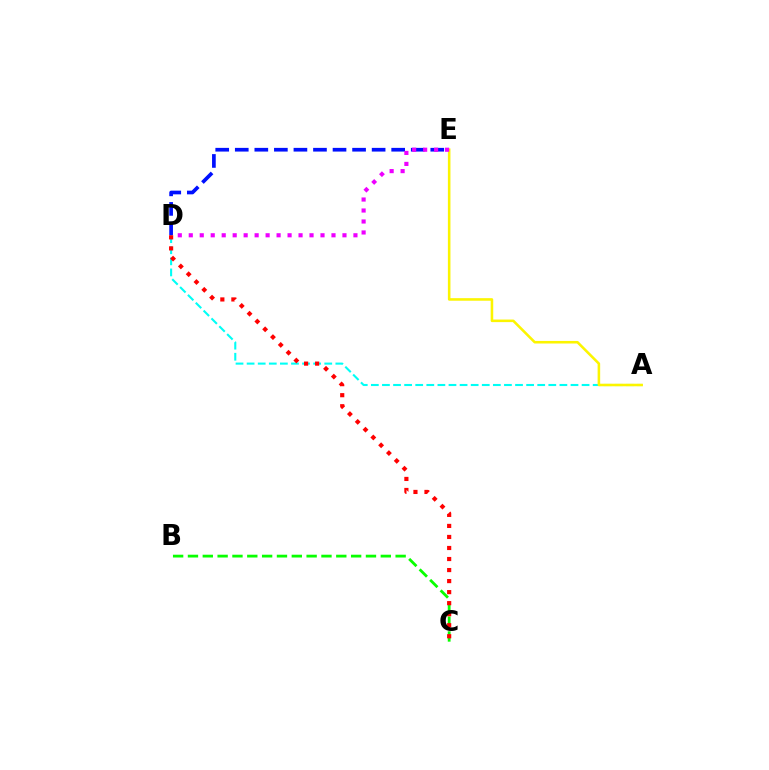{('B', 'C'): [{'color': '#08ff00', 'line_style': 'dashed', 'thickness': 2.02}], ('A', 'D'): [{'color': '#00fff6', 'line_style': 'dashed', 'thickness': 1.51}], ('A', 'E'): [{'color': '#fcf500', 'line_style': 'solid', 'thickness': 1.84}], ('D', 'E'): [{'color': '#0010ff', 'line_style': 'dashed', 'thickness': 2.66}, {'color': '#ee00ff', 'line_style': 'dotted', 'thickness': 2.98}], ('C', 'D'): [{'color': '#ff0000', 'line_style': 'dotted', 'thickness': 3.0}]}